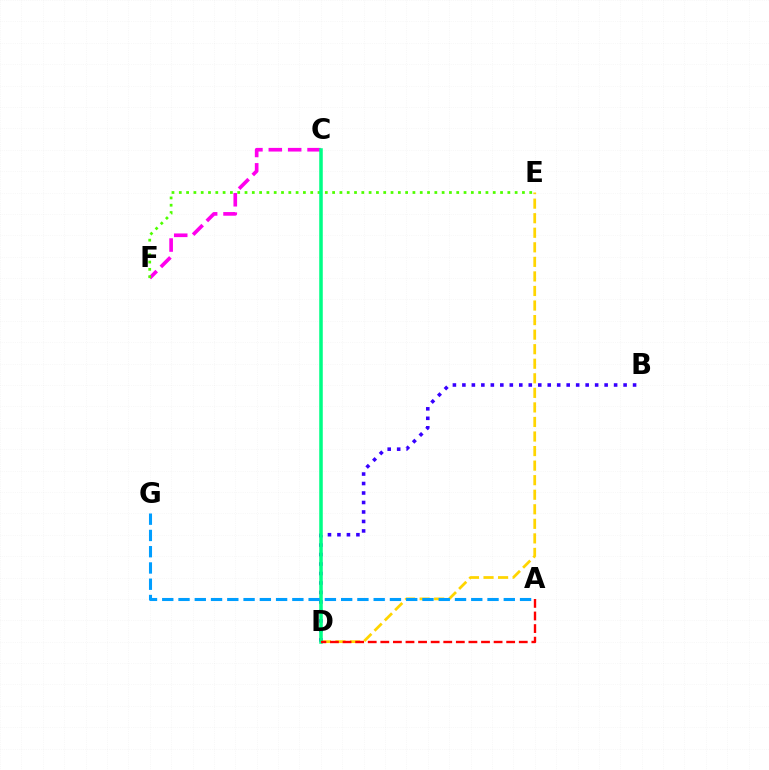{('C', 'F'): [{'color': '#ff00ed', 'line_style': 'dashed', 'thickness': 2.63}], ('D', 'E'): [{'color': '#ffd500', 'line_style': 'dashed', 'thickness': 1.98}], ('E', 'F'): [{'color': '#4fff00', 'line_style': 'dotted', 'thickness': 1.98}], ('B', 'D'): [{'color': '#3700ff', 'line_style': 'dotted', 'thickness': 2.58}], ('C', 'D'): [{'color': '#00ff86', 'line_style': 'solid', 'thickness': 2.55}], ('A', 'G'): [{'color': '#009eff', 'line_style': 'dashed', 'thickness': 2.21}], ('A', 'D'): [{'color': '#ff0000', 'line_style': 'dashed', 'thickness': 1.71}]}